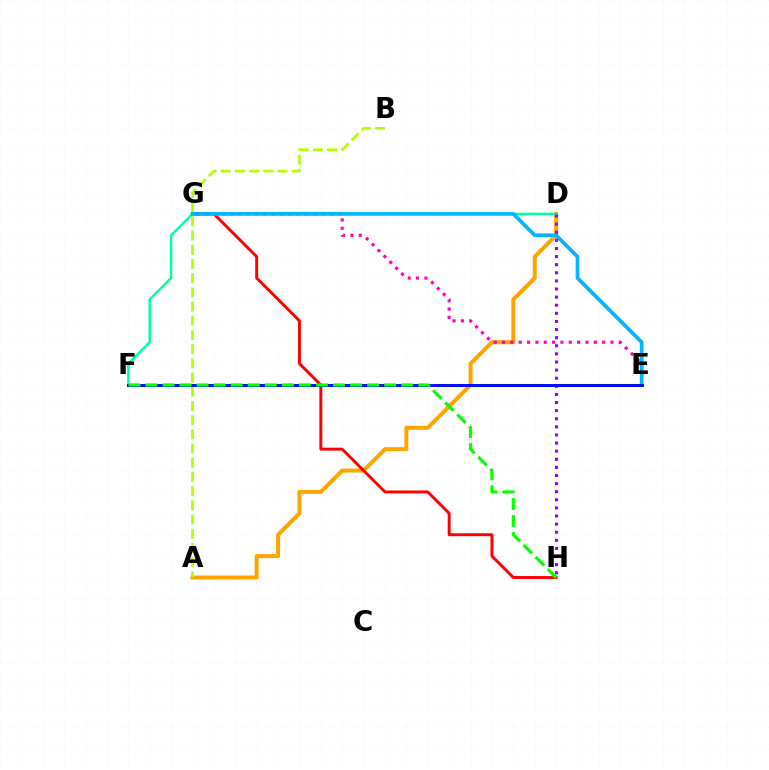{('A', 'D'): [{'color': '#ffa500', 'line_style': 'solid', 'thickness': 2.88}], ('D', 'F'): [{'color': '#00ff9d', 'line_style': 'solid', 'thickness': 1.74}], ('E', 'G'): [{'color': '#ff00bd', 'line_style': 'dotted', 'thickness': 2.27}, {'color': '#00b5ff', 'line_style': 'solid', 'thickness': 2.65}], ('A', 'B'): [{'color': '#b3ff00', 'line_style': 'dashed', 'thickness': 1.93}], ('G', 'H'): [{'color': '#ff0000', 'line_style': 'solid', 'thickness': 2.11}], ('D', 'H'): [{'color': '#9b00ff', 'line_style': 'dotted', 'thickness': 2.2}], ('E', 'F'): [{'color': '#0010ff', 'line_style': 'solid', 'thickness': 2.15}], ('F', 'H'): [{'color': '#08ff00', 'line_style': 'dashed', 'thickness': 2.32}]}